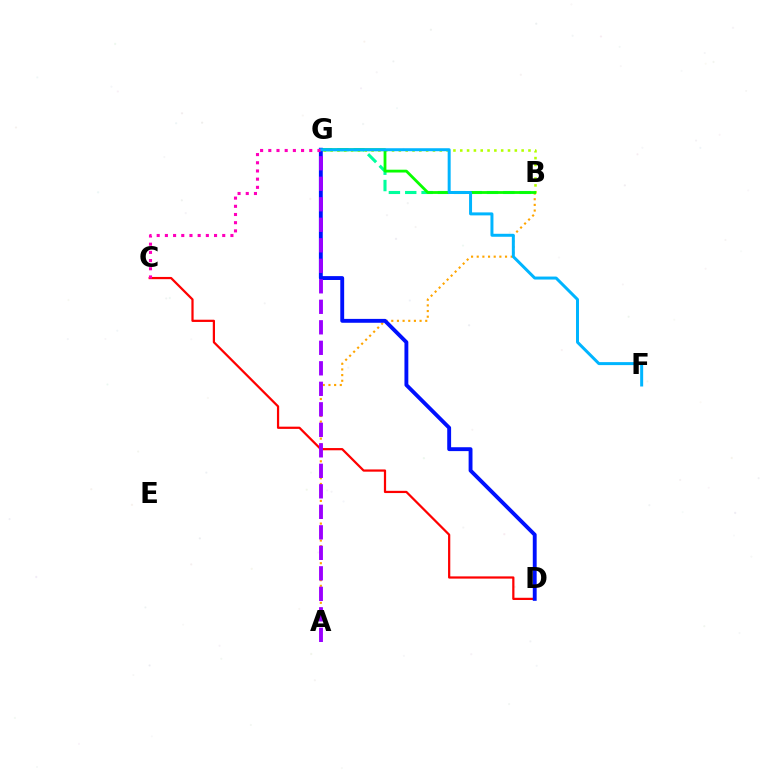{('A', 'B'): [{'color': '#ffa500', 'line_style': 'dotted', 'thickness': 1.54}], ('B', 'G'): [{'color': '#00ff9d', 'line_style': 'dashed', 'thickness': 2.22}, {'color': '#b3ff00', 'line_style': 'dotted', 'thickness': 1.85}, {'color': '#08ff00', 'line_style': 'solid', 'thickness': 2.02}], ('C', 'D'): [{'color': '#ff0000', 'line_style': 'solid', 'thickness': 1.61}], ('D', 'G'): [{'color': '#0010ff', 'line_style': 'solid', 'thickness': 2.79}], ('A', 'G'): [{'color': '#9b00ff', 'line_style': 'dashed', 'thickness': 2.79}], ('F', 'G'): [{'color': '#00b5ff', 'line_style': 'solid', 'thickness': 2.15}], ('C', 'G'): [{'color': '#ff00bd', 'line_style': 'dotted', 'thickness': 2.23}]}